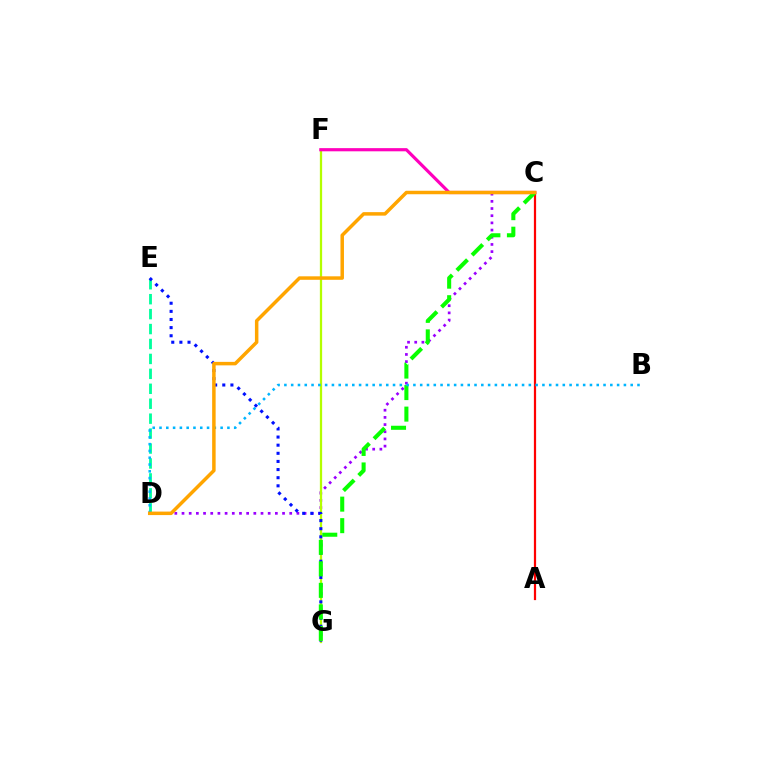{('D', 'E'): [{'color': '#00ff9d', 'line_style': 'dashed', 'thickness': 2.03}], ('C', 'D'): [{'color': '#9b00ff', 'line_style': 'dotted', 'thickness': 1.95}, {'color': '#ffa500', 'line_style': 'solid', 'thickness': 2.51}], ('F', 'G'): [{'color': '#b3ff00', 'line_style': 'solid', 'thickness': 1.63}], ('C', 'F'): [{'color': '#ff00bd', 'line_style': 'solid', 'thickness': 2.28}], ('E', 'G'): [{'color': '#0010ff', 'line_style': 'dotted', 'thickness': 2.21}], ('A', 'C'): [{'color': '#ff0000', 'line_style': 'solid', 'thickness': 1.6}], ('C', 'G'): [{'color': '#08ff00', 'line_style': 'dashed', 'thickness': 2.92}], ('B', 'D'): [{'color': '#00b5ff', 'line_style': 'dotted', 'thickness': 1.84}]}